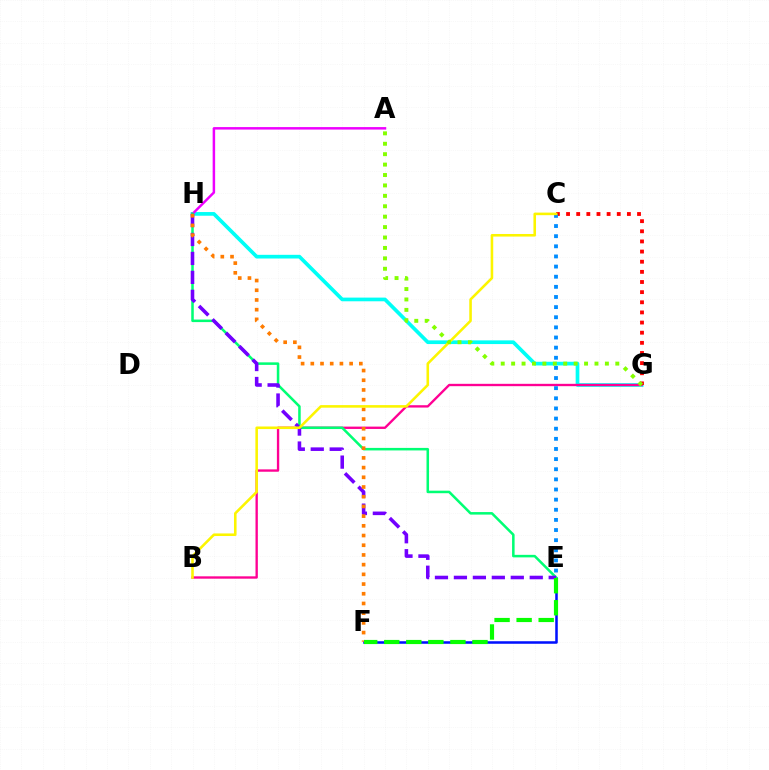{('E', 'F'): [{'color': '#0010ff', 'line_style': 'solid', 'thickness': 1.82}, {'color': '#08ff00', 'line_style': 'dashed', 'thickness': 3.0}], ('G', 'H'): [{'color': '#00fff6', 'line_style': 'solid', 'thickness': 2.65}], ('A', 'H'): [{'color': '#ee00ff', 'line_style': 'solid', 'thickness': 1.79}], ('B', 'G'): [{'color': '#ff0094', 'line_style': 'solid', 'thickness': 1.69}], ('C', 'G'): [{'color': '#ff0000', 'line_style': 'dotted', 'thickness': 2.75}], ('E', 'H'): [{'color': '#00ff74', 'line_style': 'solid', 'thickness': 1.82}, {'color': '#7200ff', 'line_style': 'dashed', 'thickness': 2.58}], ('F', 'H'): [{'color': '#ff7c00', 'line_style': 'dotted', 'thickness': 2.64}], ('C', 'E'): [{'color': '#008cff', 'line_style': 'dotted', 'thickness': 2.75}], ('B', 'C'): [{'color': '#fcf500', 'line_style': 'solid', 'thickness': 1.85}], ('A', 'G'): [{'color': '#84ff00', 'line_style': 'dotted', 'thickness': 2.83}]}